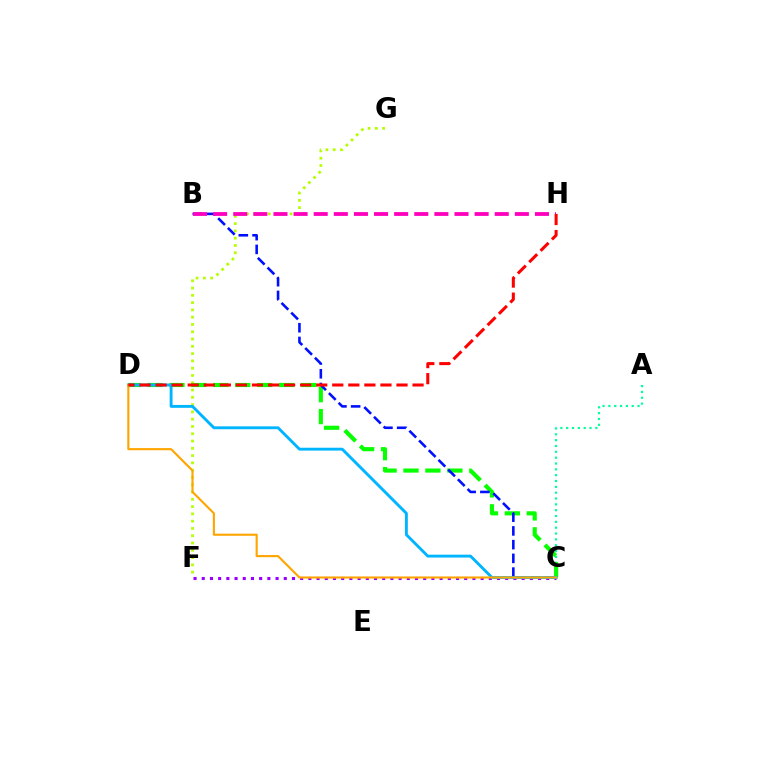{('A', 'C'): [{'color': '#00ff9d', 'line_style': 'dotted', 'thickness': 1.59}], ('F', 'G'): [{'color': '#b3ff00', 'line_style': 'dotted', 'thickness': 1.98}], ('C', 'F'): [{'color': '#9b00ff', 'line_style': 'dotted', 'thickness': 2.23}], ('C', 'D'): [{'color': '#08ff00', 'line_style': 'dashed', 'thickness': 2.98}, {'color': '#00b5ff', 'line_style': 'solid', 'thickness': 2.07}, {'color': '#ffa500', 'line_style': 'solid', 'thickness': 1.53}], ('B', 'C'): [{'color': '#0010ff', 'line_style': 'dashed', 'thickness': 1.86}], ('B', 'H'): [{'color': '#ff00bd', 'line_style': 'dashed', 'thickness': 2.73}], ('D', 'H'): [{'color': '#ff0000', 'line_style': 'dashed', 'thickness': 2.18}]}